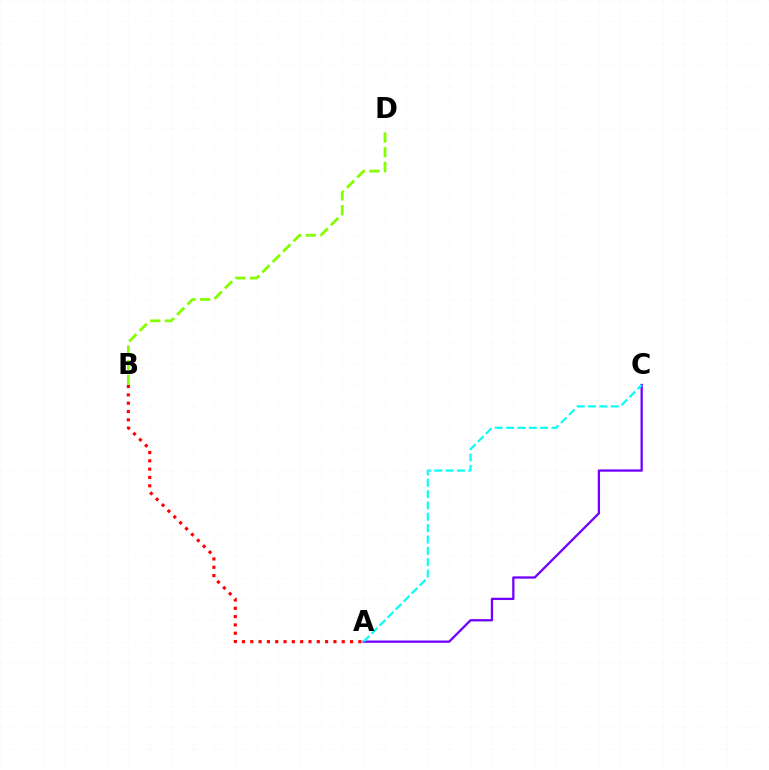{('A', 'C'): [{'color': '#7200ff', 'line_style': 'solid', 'thickness': 1.66}, {'color': '#00fff6', 'line_style': 'dashed', 'thickness': 1.54}], ('A', 'B'): [{'color': '#ff0000', 'line_style': 'dotted', 'thickness': 2.26}], ('B', 'D'): [{'color': '#84ff00', 'line_style': 'dashed', 'thickness': 2.0}]}